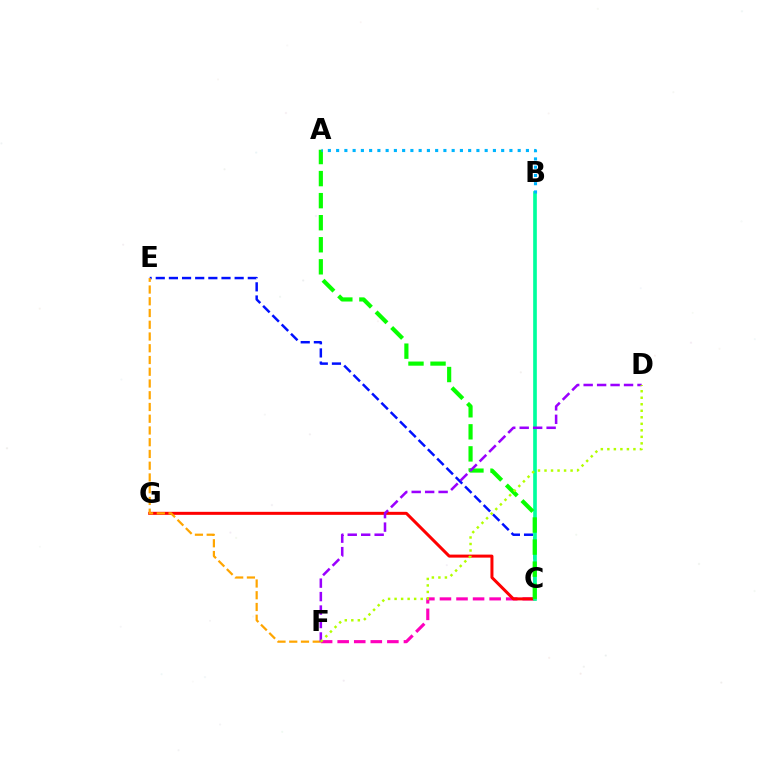{('C', 'F'): [{'color': '#ff00bd', 'line_style': 'dashed', 'thickness': 2.25}], ('C', 'E'): [{'color': '#0010ff', 'line_style': 'dashed', 'thickness': 1.79}], ('C', 'G'): [{'color': '#ff0000', 'line_style': 'solid', 'thickness': 2.17}], ('B', 'C'): [{'color': '#00ff9d', 'line_style': 'solid', 'thickness': 2.64}], ('E', 'F'): [{'color': '#ffa500', 'line_style': 'dashed', 'thickness': 1.6}], ('A', 'C'): [{'color': '#08ff00', 'line_style': 'dashed', 'thickness': 3.0}], ('D', 'F'): [{'color': '#9b00ff', 'line_style': 'dashed', 'thickness': 1.83}, {'color': '#b3ff00', 'line_style': 'dotted', 'thickness': 1.77}], ('A', 'B'): [{'color': '#00b5ff', 'line_style': 'dotted', 'thickness': 2.24}]}